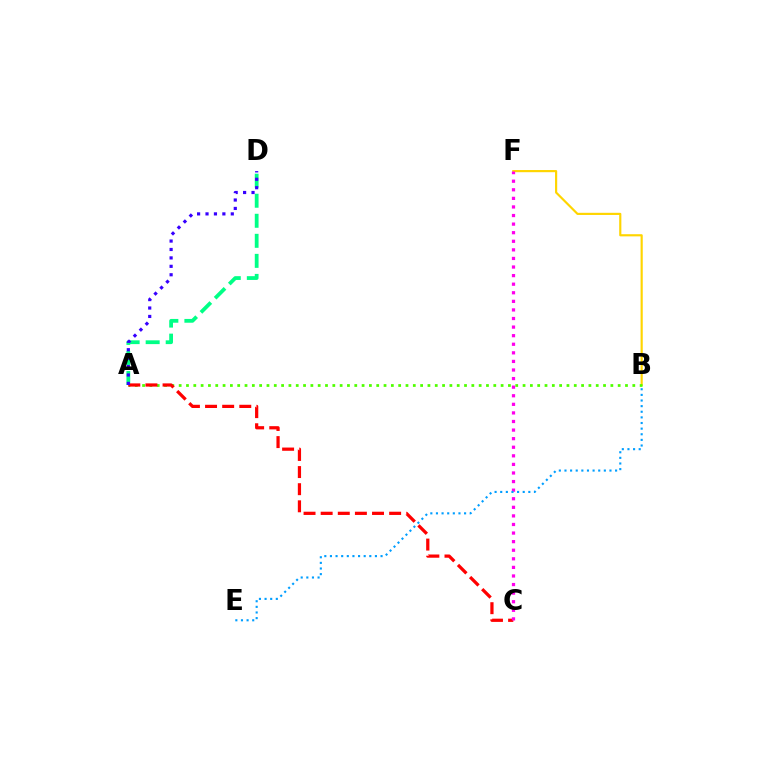{('B', 'F'): [{'color': '#ffd500', 'line_style': 'solid', 'thickness': 1.56}], ('A', 'D'): [{'color': '#00ff86', 'line_style': 'dashed', 'thickness': 2.72}, {'color': '#3700ff', 'line_style': 'dotted', 'thickness': 2.29}], ('A', 'B'): [{'color': '#4fff00', 'line_style': 'dotted', 'thickness': 1.99}], ('A', 'C'): [{'color': '#ff0000', 'line_style': 'dashed', 'thickness': 2.33}], ('C', 'F'): [{'color': '#ff00ed', 'line_style': 'dotted', 'thickness': 2.33}], ('B', 'E'): [{'color': '#009eff', 'line_style': 'dotted', 'thickness': 1.53}]}